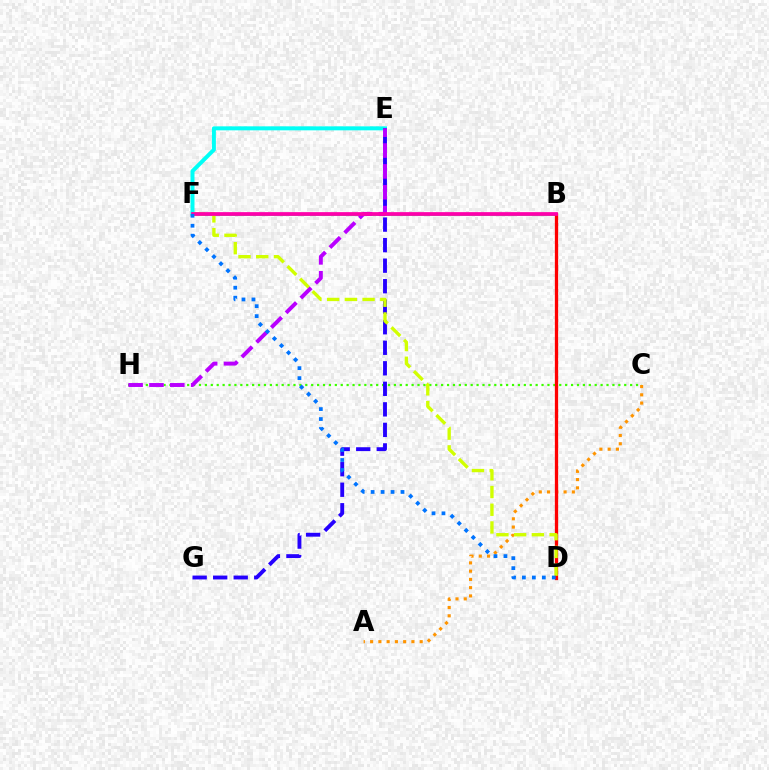{('C', 'H'): [{'color': '#3dff00', 'line_style': 'dotted', 'thickness': 1.6}], ('E', 'F'): [{'color': '#00fff6', 'line_style': 'solid', 'thickness': 2.87}], ('A', 'C'): [{'color': '#ff9400', 'line_style': 'dotted', 'thickness': 2.24}], ('E', 'G'): [{'color': '#2500ff', 'line_style': 'dashed', 'thickness': 2.79}], ('B', 'F'): [{'color': '#00ff5c', 'line_style': 'solid', 'thickness': 1.81}, {'color': '#ff00ac', 'line_style': 'solid', 'thickness': 2.69}], ('B', 'D'): [{'color': '#ff0000', 'line_style': 'solid', 'thickness': 2.37}], ('D', 'F'): [{'color': '#d1ff00', 'line_style': 'dashed', 'thickness': 2.41}, {'color': '#0074ff', 'line_style': 'dotted', 'thickness': 2.71}], ('E', 'H'): [{'color': '#b900ff', 'line_style': 'dashed', 'thickness': 2.83}]}